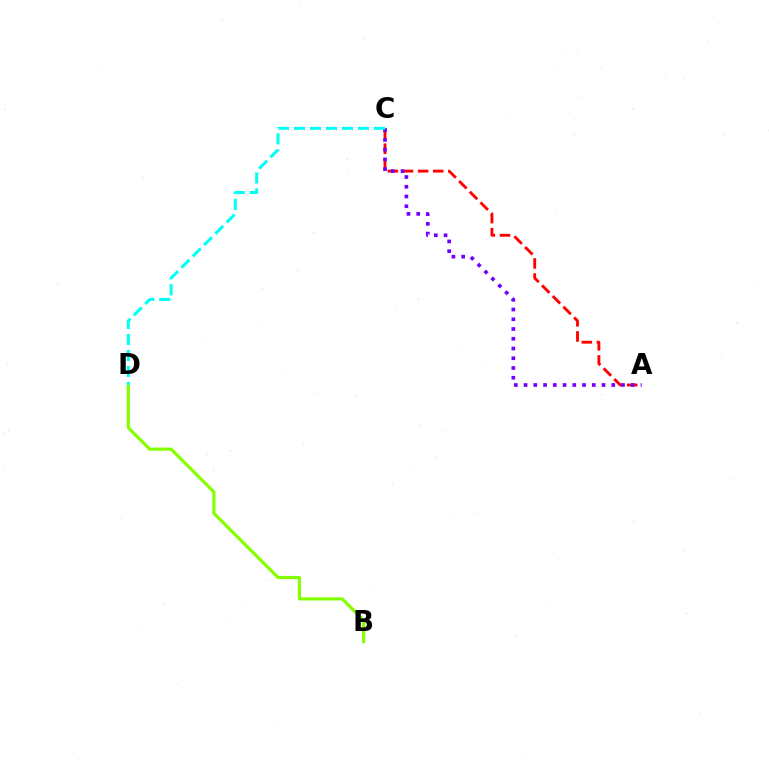{('A', 'C'): [{'color': '#ff0000', 'line_style': 'dashed', 'thickness': 2.05}, {'color': '#7200ff', 'line_style': 'dotted', 'thickness': 2.65}], ('B', 'D'): [{'color': '#84ff00', 'line_style': 'solid', 'thickness': 2.27}], ('C', 'D'): [{'color': '#00fff6', 'line_style': 'dashed', 'thickness': 2.17}]}